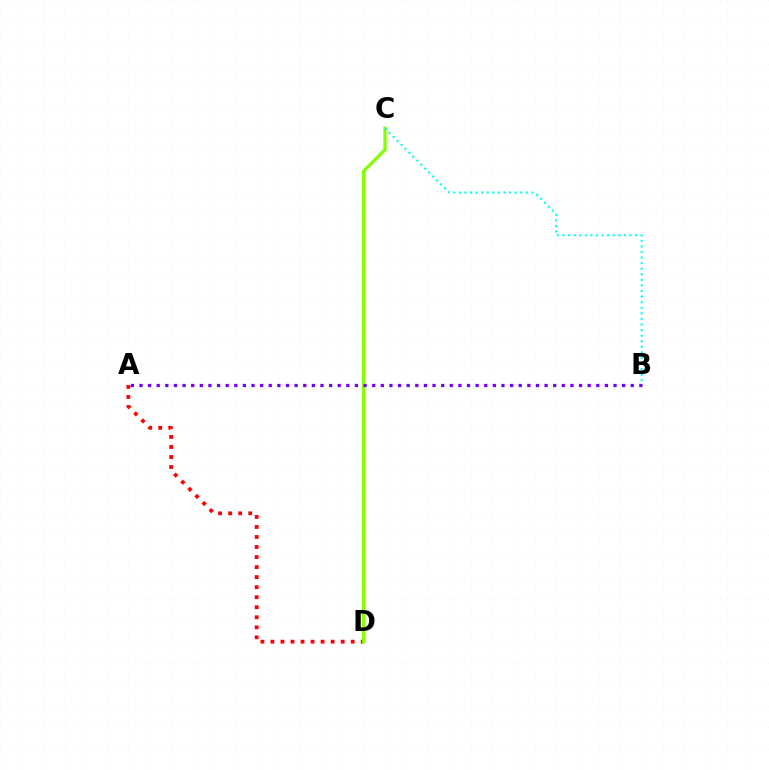{('A', 'D'): [{'color': '#ff0000', 'line_style': 'dotted', 'thickness': 2.73}], ('C', 'D'): [{'color': '#84ff00', 'line_style': 'solid', 'thickness': 2.33}], ('A', 'B'): [{'color': '#7200ff', 'line_style': 'dotted', 'thickness': 2.34}], ('B', 'C'): [{'color': '#00fff6', 'line_style': 'dotted', 'thickness': 1.52}]}